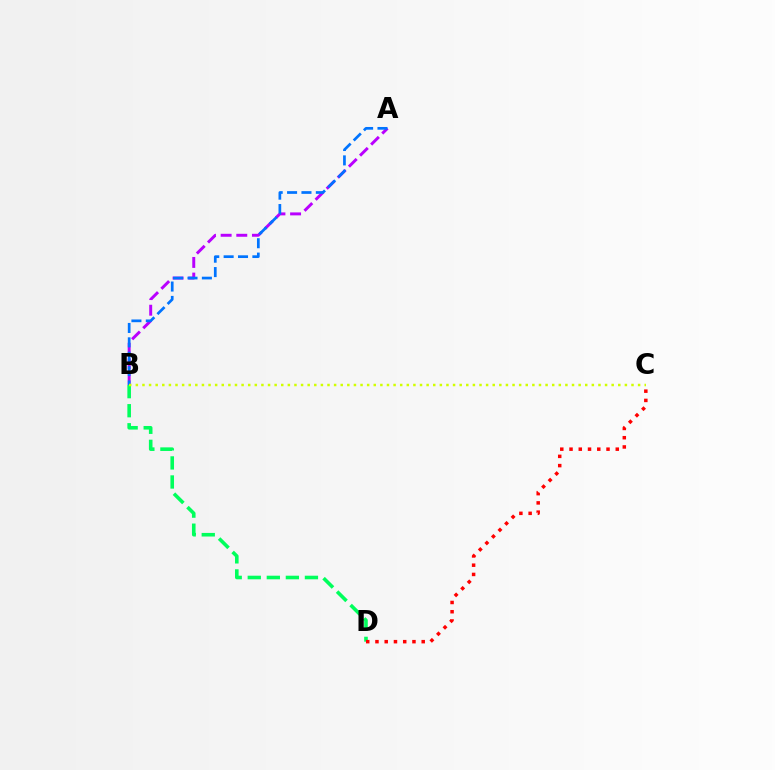{('A', 'B'): [{'color': '#b900ff', 'line_style': 'dashed', 'thickness': 2.13}, {'color': '#0074ff', 'line_style': 'dashed', 'thickness': 1.95}], ('B', 'D'): [{'color': '#00ff5c', 'line_style': 'dashed', 'thickness': 2.59}], ('C', 'D'): [{'color': '#ff0000', 'line_style': 'dotted', 'thickness': 2.51}], ('B', 'C'): [{'color': '#d1ff00', 'line_style': 'dotted', 'thickness': 1.8}]}